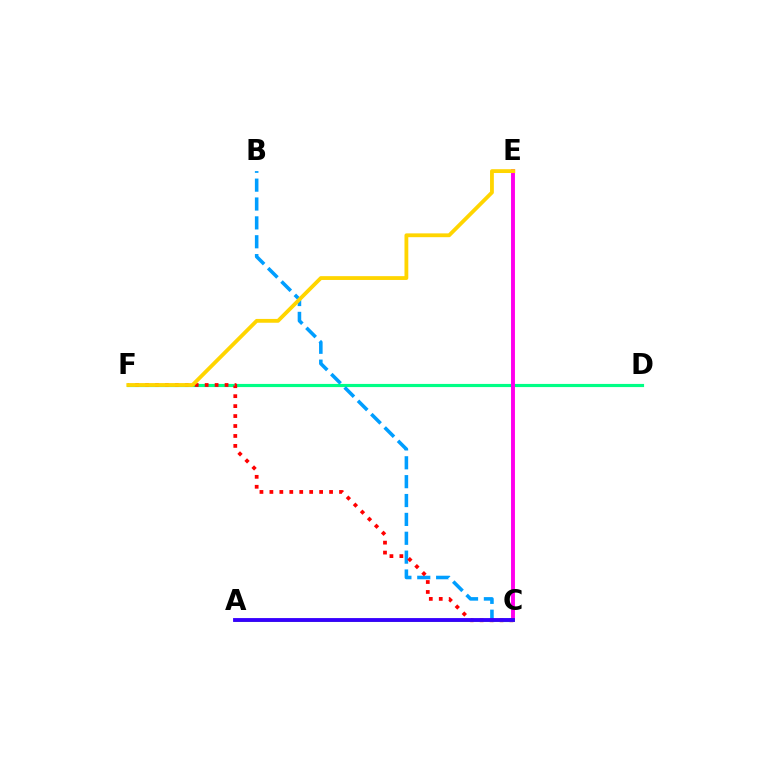{('D', 'F'): [{'color': '#00ff86', 'line_style': 'solid', 'thickness': 2.27}], ('B', 'C'): [{'color': '#009eff', 'line_style': 'dashed', 'thickness': 2.56}], ('C', 'E'): [{'color': '#ff00ed', 'line_style': 'solid', 'thickness': 2.81}], ('C', 'F'): [{'color': '#ff0000', 'line_style': 'dotted', 'thickness': 2.7}], ('A', 'C'): [{'color': '#4fff00', 'line_style': 'solid', 'thickness': 1.89}, {'color': '#3700ff', 'line_style': 'solid', 'thickness': 2.76}], ('E', 'F'): [{'color': '#ffd500', 'line_style': 'solid', 'thickness': 2.75}]}